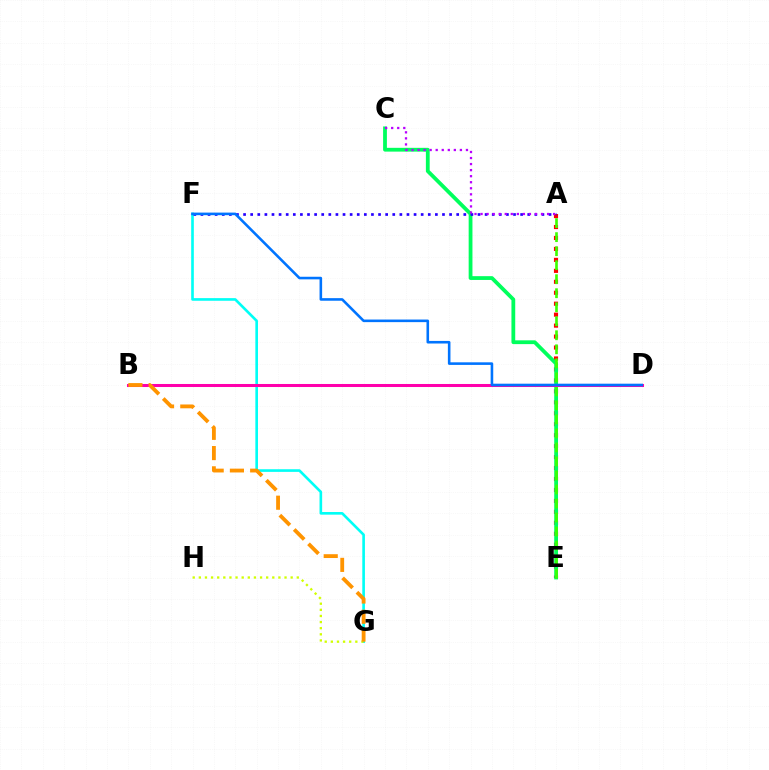{('A', 'E'): [{'color': '#ff0000', 'line_style': 'dotted', 'thickness': 2.98}, {'color': '#3dff00', 'line_style': 'dashed', 'thickness': 1.9}], ('F', 'G'): [{'color': '#00fff6', 'line_style': 'solid', 'thickness': 1.9}], ('C', 'E'): [{'color': '#00ff5c', 'line_style': 'solid', 'thickness': 2.73}], ('G', 'H'): [{'color': '#d1ff00', 'line_style': 'dotted', 'thickness': 1.66}], ('B', 'D'): [{'color': '#ff00ac', 'line_style': 'solid', 'thickness': 2.18}], ('A', 'F'): [{'color': '#2500ff', 'line_style': 'dotted', 'thickness': 1.93}], ('D', 'F'): [{'color': '#0074ff', 'line_style': 'solid', 'thickness': 1.87}], ('B', 'G'): [{'color': '#ff9400', 'line_style': 'dashed', 'thickness': 2.75}], ('A', 'C'): [{'color': '#b900ff', 'line_style': 'dotted', 'thickness': 1.64}]}